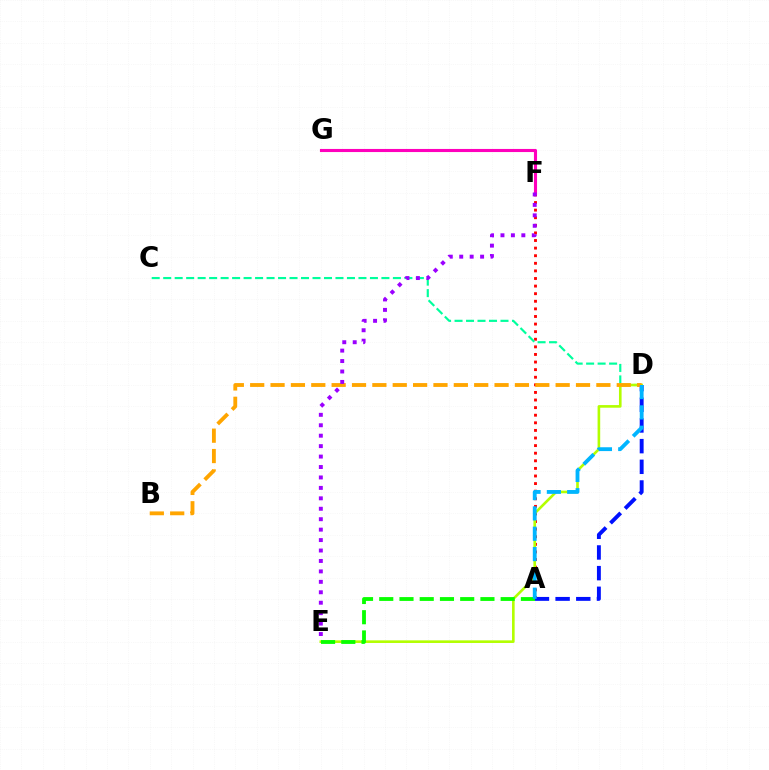{('A', 'F'): [{'color': '#ff0000', 'line_style': 'dotted', 'thickness': 2.06}], ('A', 'D'): [{'color': '#0010ff', 'line_style': 'dashed', 'thickness': 2.81}, {'color': '#00b5ff', 'line_style': 'dashed', 'thickness': 2.76}], ('F', 'G'): [{'color': '#ff00bd', 'line_style': 'solid', 'thickness': 2.23}], ('C', 'D'): [{'color': '#00ff9d', 'line_style': 'dashed', 'thickness': 1.56}], ('D', 'E'): [{'color': '#b3ff00', 'line_style': 'solid', 'thickness': 1.89}], ('B', 'D'): [{'color': '#ffa500', 'line_style': 'dashed', 'thickness': 2.77}], ('A', 'E'): [{'color': '#08ff00', 'line_style': 'dashed', 'thickness': 2.75}], ('E', 'F'): [{'color': '#9b00ff', 'line_style': 'dotted', 'thickness': 2.84}]}